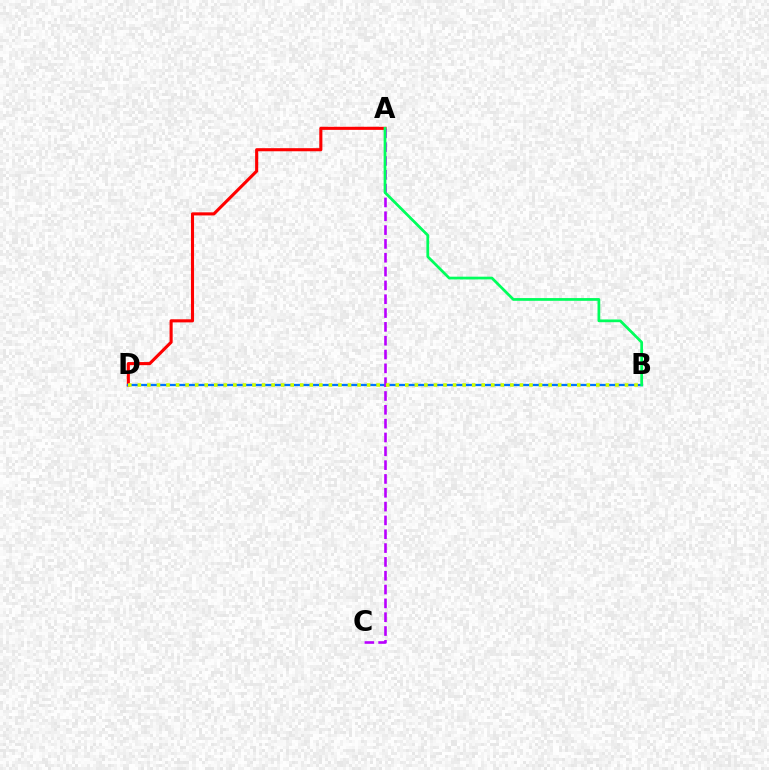{('A', 'D'): [{'color': '#ff0000', 'line_style': 'solid', 'thickness': 2.23}], ('B', 'D'): [{'color': '#0074ff', 'line_style': 'solid', 'thickness': 1.65}, {'color': '#d1ff00', 'line_style': 'dotted', 'thickness': 2.6}], ('A', 'C'): [{'color': '#b900ff', 'line_style': 'dashed', 'thickness': 1.88}], ('A', 'B'): [{'color': '#00ff5c', 'line_style': 'solid', 'thickness': 1.97}]}